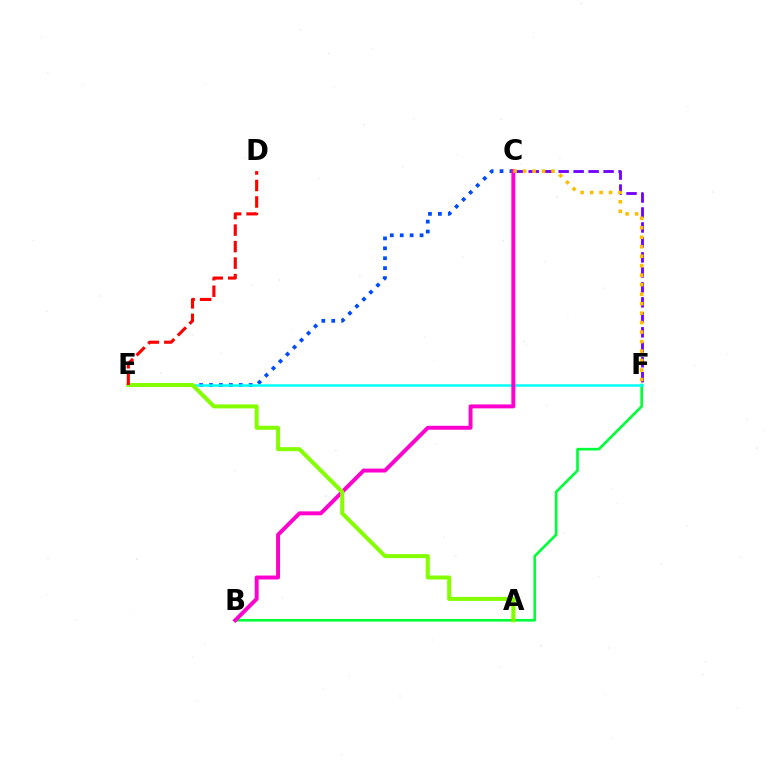{('C', 'F'): [{'color': '#7200ff', 'line_style': 'dashed', 'thickness': 2.03}, {'color': '#ffbd00', 'line_style': 'dotted', 'thickness': 2.58}], ('C', 'E'): [{'color': '#004bff', 'line_style': 'dotted', 'thickness': 2.7}], ('B', 'F'): [{'color': '#00ff39', 'line_style': 'solid', 'thickness': 1.9}], ('E', 'F'): [{'color': '#00fff6', 'line_style': 'solid', 'thickness': 1.8}], ('B', 'C'): [{'color': '#ff00cf', 'line_style': 'solid', 'thickness': 2.83}], ('A', 'E'): [{'color': '#84ff00', 'line_style': 'solid', 'thickness': 2.9}], ('D', 'E'): [{'color': '#ff0000', 'line_style': 'dashed', 'thickness': 2.24}]}